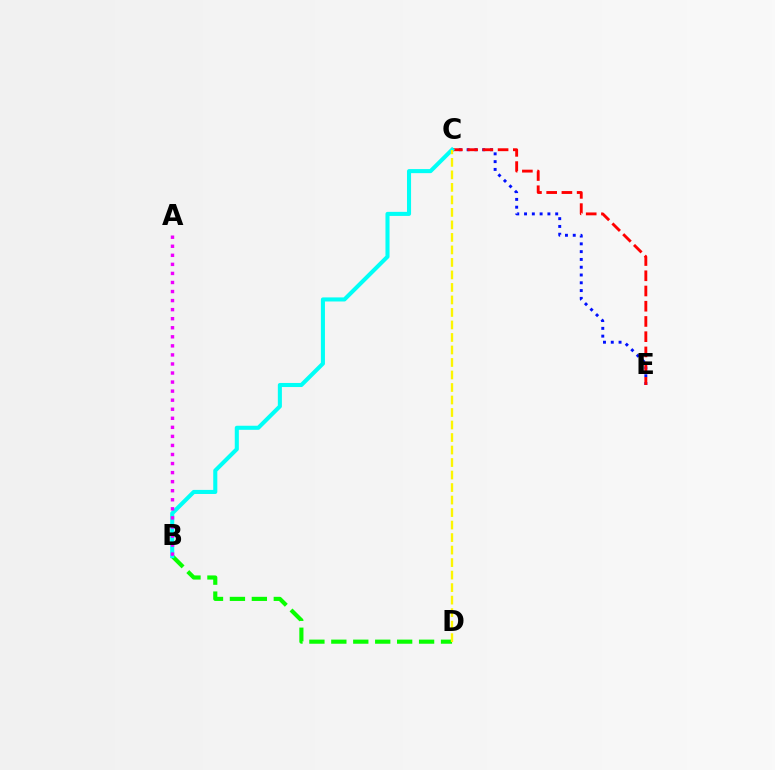{('C', 'E'): [{'color': '#0010ff', 'line_style': 'dotted', 'thickness': 2.12}, {'color': '#ff0000', 'line_style': 'dashed', 'thickness': 2.07}], ('B', 'D'): [{'color': '#08ff00', 'line_style': 'dashed', 'thickness': 2.98}], ('B', 'C'): [{'color': '#00fff6', 'line_style': 'solid', 'thickness': 2.93}], ('C', 'D'): [{'color': '#fcf500', 'line_style': 'dashed', 'thickness': 1.7}], ('A', 'B'): [{'color': '#ee00ff', 'line_style': 'dotted', 'thickness': 2.46}]}